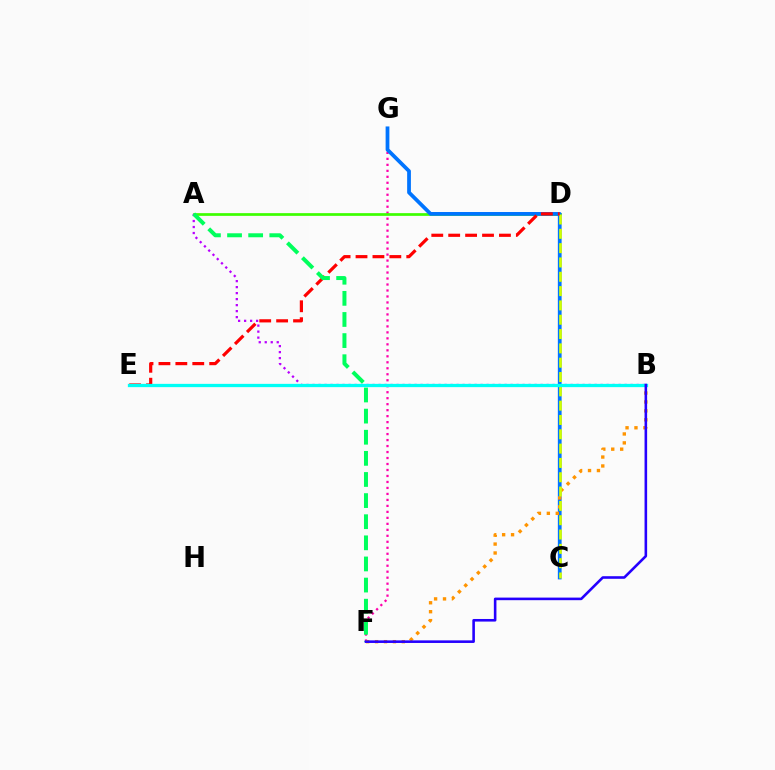{('F', 'G'): [{'color': '#ff00ac', 'line_style': 'dotted', 'thickness': 1.63}], ('A', 'D'): [{'color': '#3dff00', 'line_style': 'solid', 'thickness': 1.96}], ('C', 'G'): [{'color': '#0074ff', 'line_style': 'solid', 'thickness': 2.71}], ('A', 'B'): [{'color': '#b900ff', 'line_style': 'dotted', 'thickness': 1.63}], ('B', 'F'): [{'color': '#ff9400', 'line_style': 'dotted', 'thickness': 2.42}, {'color': '#2500ff', 'line_style': 'solid', 'thickness': 1.87}], ('C', 'D'): [{'color': '#d1ff00', 'line_style': 'dashed', 'thickness': 1.95}], ('D', 'E'): [{'color': '#ff0000', 'line_style': 'dashed', 'thickness': 2.3}], ('B', 'E'): [{'color': '#00fff6', 'line_style': 'solid', 'thickness': 2.36}], ('A', 'F'): [{'color': '#00ff5c', 'line_style': 'dashed', 'thickness': 2.87}]}